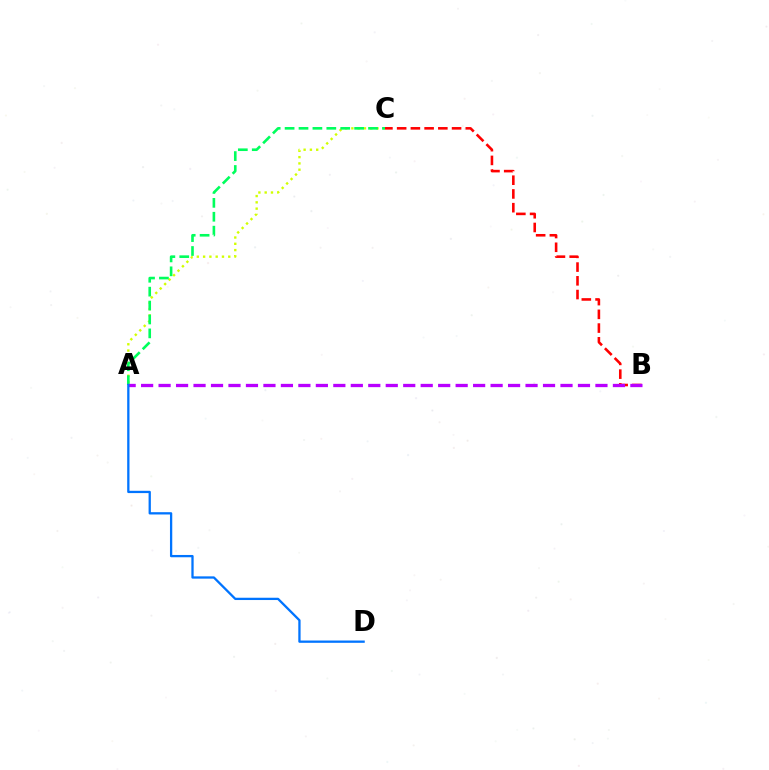{('A', 'C'): [{'color': '#d1ff00', 'line_style': 'dotted', 'thickness': 1.71}, {'color': '#00ff5c', 'line_style': 'dashed', 'thickness': 1.89}], ('B', 'C'): [{'color': '#ff0000', 'line_style': 'dashed', 'thickness': 1.87}], ('A', 'B'): [{'color': '#b900ff', 'line_style': 'dashed', 'thickness': 2.37}], ('A', 'D'): [{'color': '#0074ff', 'line_style': 'solid', 'thickness': 1.65}]}